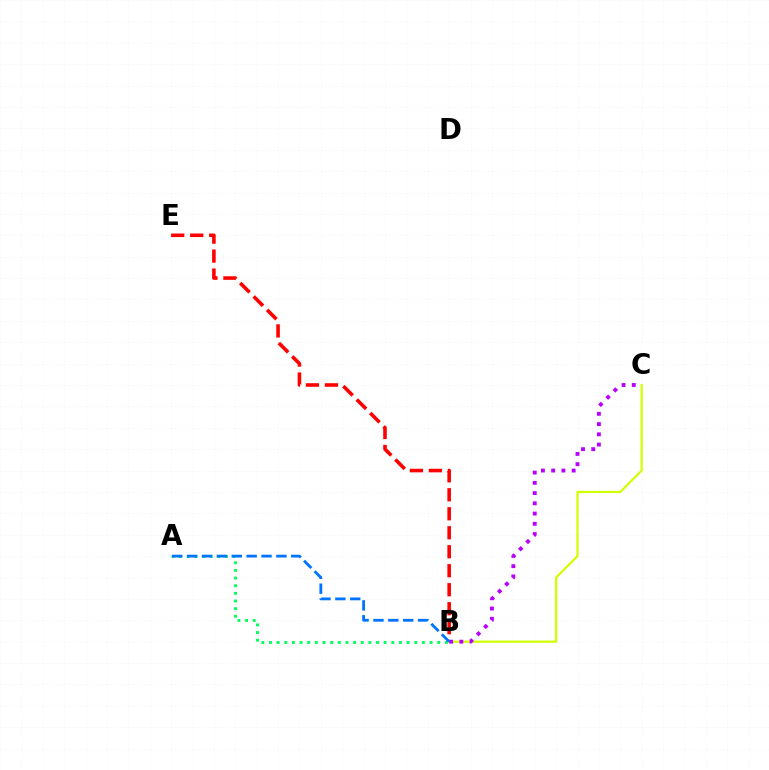{('A', 'B'): [{'color': '#00ff5c', 'line_style': 'dotted', 'thickness': 2.08}, {'color': '#0074ff', 'line_style': 'dashed', 'thickness': 2.02}], ('B', 'E'): [{'color': '#ff0000', 'line_style': 'dashed', 'thickness': 2.58}], ('B', 'C'): [{'color': '#d1ff00', 'line_style': 'solid', 'thickness': 1.6}, {'color': '#b900ff', 'line_style': 'dotted', 'thickness': 2.78}]}